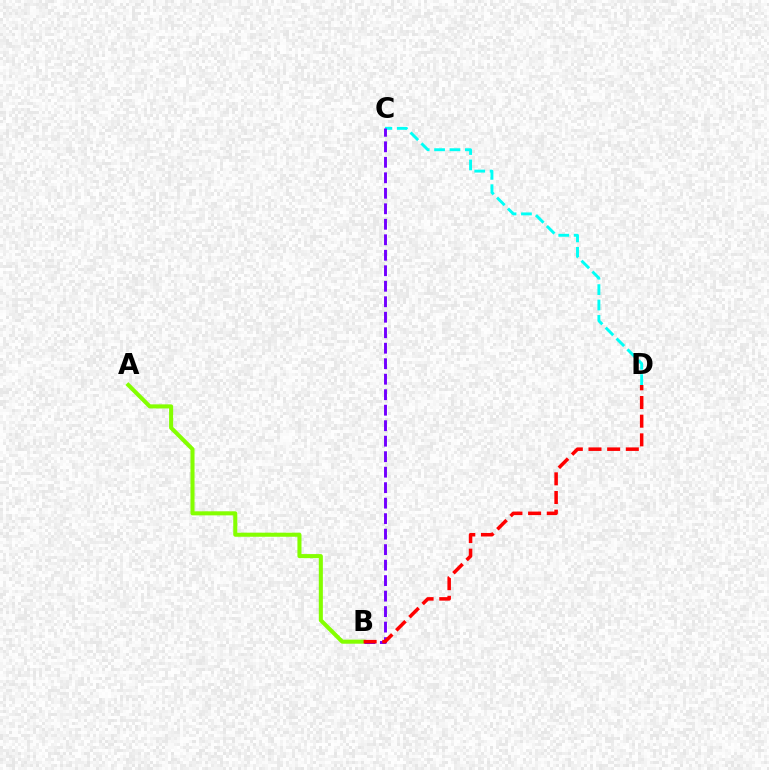{('C', 'D'): [{'color': '#00fff6', 'line_style': 'dashed', 'thickness': 2.09}], ('A', 'B'): [{'color': '#84ff00', 'line_style': 'solid', 'thickness': 2.92}], ('B', 'C'): [{'color': '#7200ff', 'line_style': 'dashed', 'thickness': 2.1}], ('B', 'D'): [{'color': '#ff0000', 'line_style': 'dashed', 'thickness': 2.54}]}